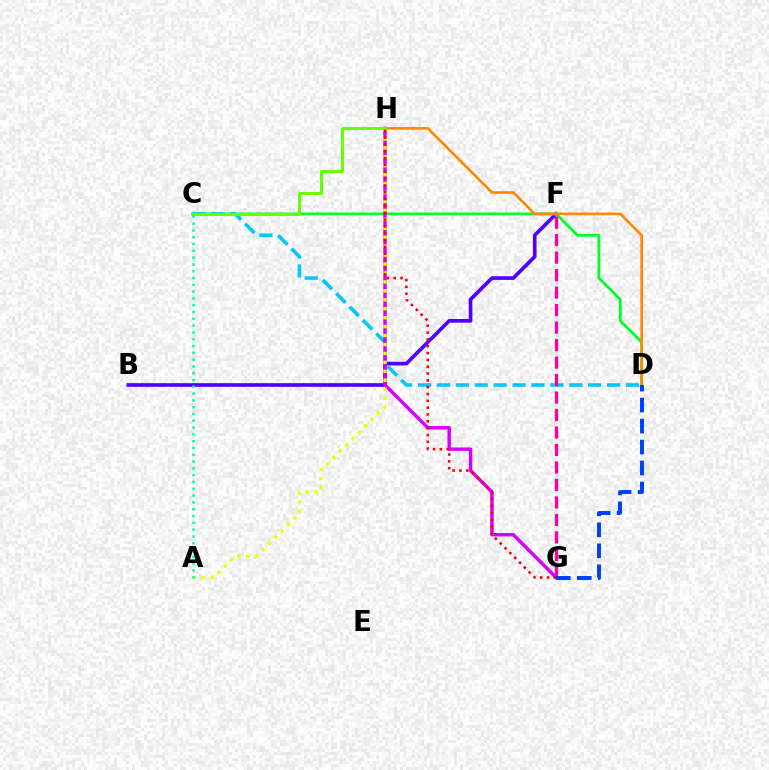{('B', 'F'): [{'color': '#4f00ff', 'line_style': 'solid', 'thickness': 2.63}], ('C', 'D'): [{'color': '#00ff27', 'line_style': 'solid', 'thickness': 2.01}, {'color': '#00c7ff', 'line_style': 'dashed', 'thickness': 2.57}], ('D', 'H'): [{'color': '#ff8800', 'line_style': 'solid', 'thickness': 1.91}], ('F', 'G'): [{'color': '#ff00a0', 'line_style': 'dashed', 'thickness': 2.38}], ('G', 'H'): [{'color': '#d600ff', 'line_style': 'solid', 'thickness': 2.48}, {'color': '#ff0000', 'line_style': 'dotted', 'thickness': 1.85}], ('A', 'H'): [{'color': '#eeff00', 'line_style': 'dotted', 'thickness': 2.43}], ('C', 'H'): [{'color': '#66ff00', 'line_style': 'solid', 'thickness': 2.11}], ('A', 'C'): [{'color': '#00ffaf', 'line_style': 'dotted', 'thickness': 1.85}], ('D', 'G'): [{'color': '#003fff', 'line_style': 'dashed', 'thickness': 2.85}]}